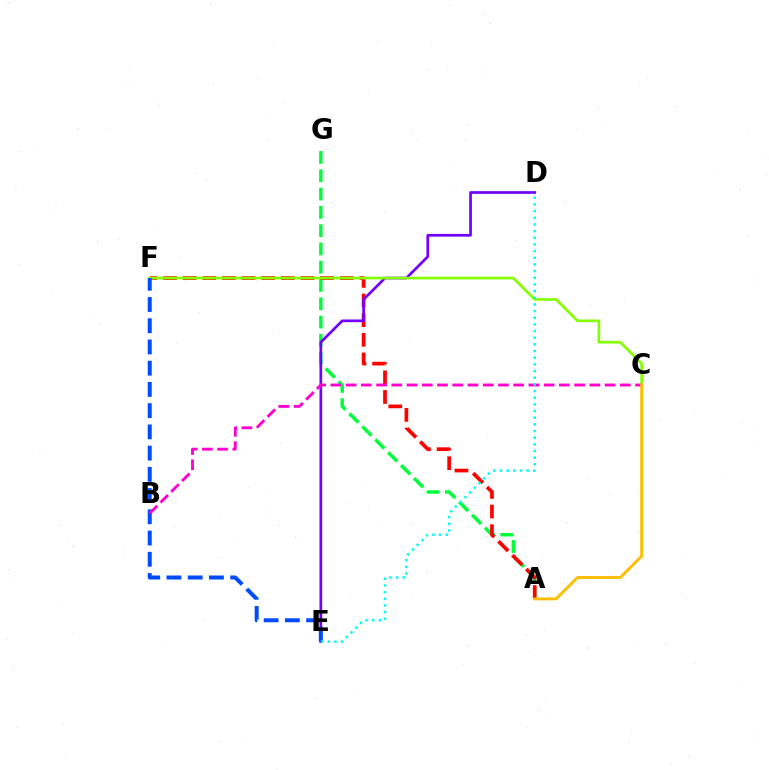{('A', 'G'): [{'color': '#00ff39', 'line_style': 'dashed', 'thickness': 2.48}], ('A', 'F'): [{'color': '#ff0000', 'line_style': 'dashed', 'thickness': 2.67}], ('D', 'E'): [{'color': '#7200ff', 'line_style': 'solid', 'thickness': 1.95}, {'color': '#00fff6', 'line_style': 'dotted', 'thickness': 1.81}], ('C', 'F'): [{'color': '#84ff00', 'line_style': 'solid', 'thickness': 1.93}], ('E', 'F'): [{'color': '#004bff', 'line_style': 'dashed', 'thickness': 2.88}], ('B', 'C'): [{'color': '#ff00cf', 'line_style': 'dashed', 'thickness': 2.07}], ('A', 'C'): [{'color': '#ffbd00', 'line_style': 'solid', 'thickness': 2.09}]}